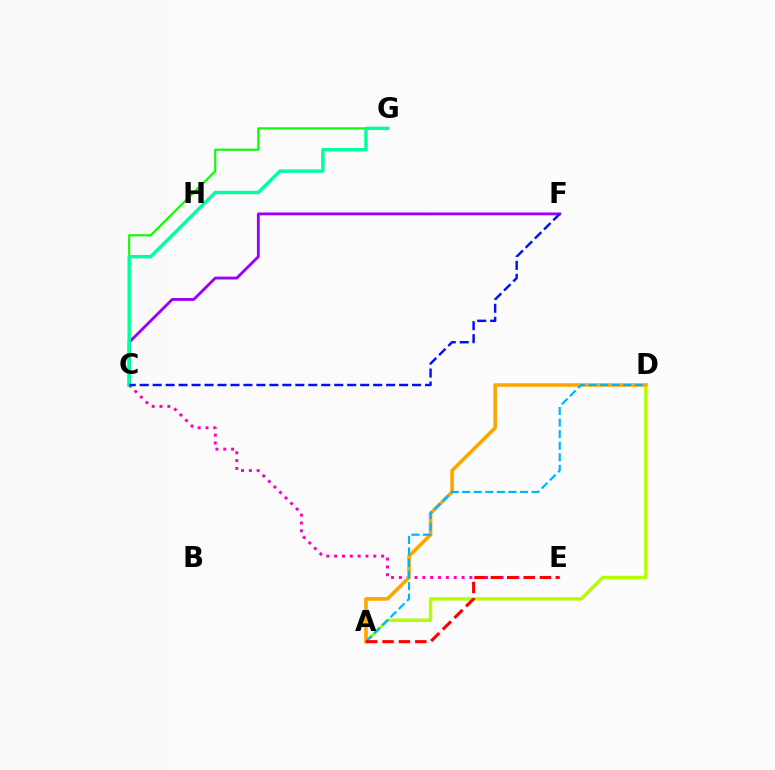{('C', 'G'): [{'color': '#08ff00', 'line_style': 'solid', 'thickness': 1.54}, {'color': '#00ff9d', 'line_style': 'solid', 'thickness': 2.46}], ('C', 'E'): [{'color': '#ff00bd', 'line_style': 'dotted', 'thickness': 2.13}], ('C', 'F'): [{'color': '#9b00ff', 'line_style': 'solid', 'thickness': 2.06}, {'color': '#0010ff', 'line_style': 'dashed', 'thickness': 1.76}], ('A', 'D'): [{'color': '#b3ff00', 'line_style': 'solid', 'thickness': 2.46}, {'color': '#ffa500', 'line_style': 'solid', 'thickness': 2.58}, {'color': '#00b5ff', 'line_style': 'dashed', 'thickness': 1.57}], ('A', 'E'): [{'color': '#ff0000', 'line_style': 'dashed', 'thickness': 2.22}]}